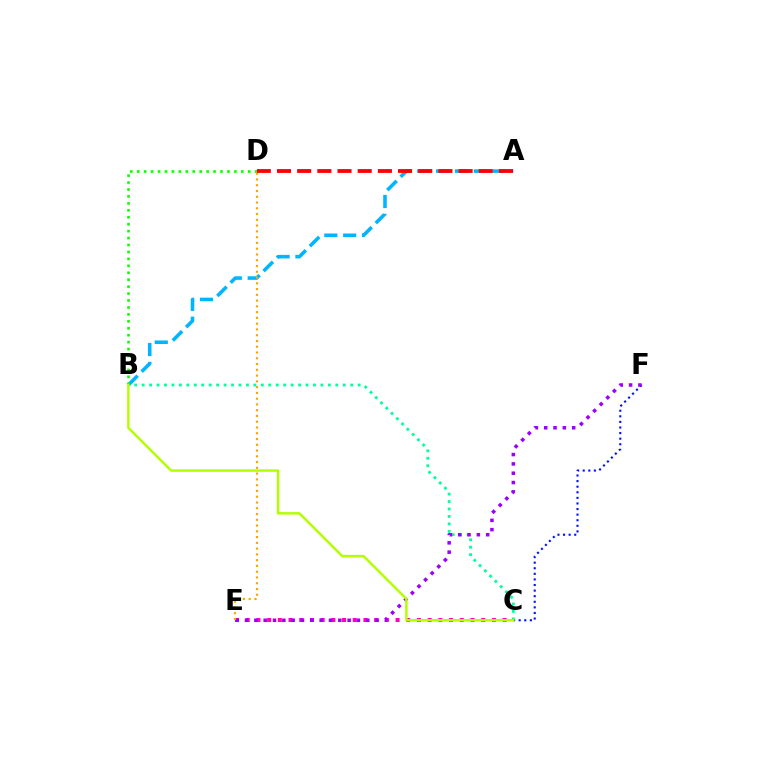{('A', 'B'): [{'color': '#00b5ff', 'line_style': 'dashed', 'thickness': 2.56}], ('B', 'C'): [{'color': '#00ff9d', 'line_style': 'dotted', 'thickness': 2.02}, {'color': '#b3ff00', 'line_style': 'solid', 'thickness': 1.77}], ('C', 'E'): [{'color': '#ff00bd', 'line_style': 'dotted', 'thickness': 2.91}], ('B', 'D'): [{'color': '#08ff00', 'line_style': 'dotted', 'thickness': 1.89}], ('C', 'F'): [{'color': '#0010ff', 'line_style': 'dotted', 'thickness': 1.52}], ('E', 'F'): [{'color': '#9b00ff', 'line_style': 'dotted', 'thickness': 2.53}], ('D', 'E'): [{'color': '#ffa500', 'line_style': 'dotted', 'thickness': 1.57}], ('A', 'D'): [{'color': '#ff0000', 'line_style': 'dashed', 'thickness': 2.74}]}